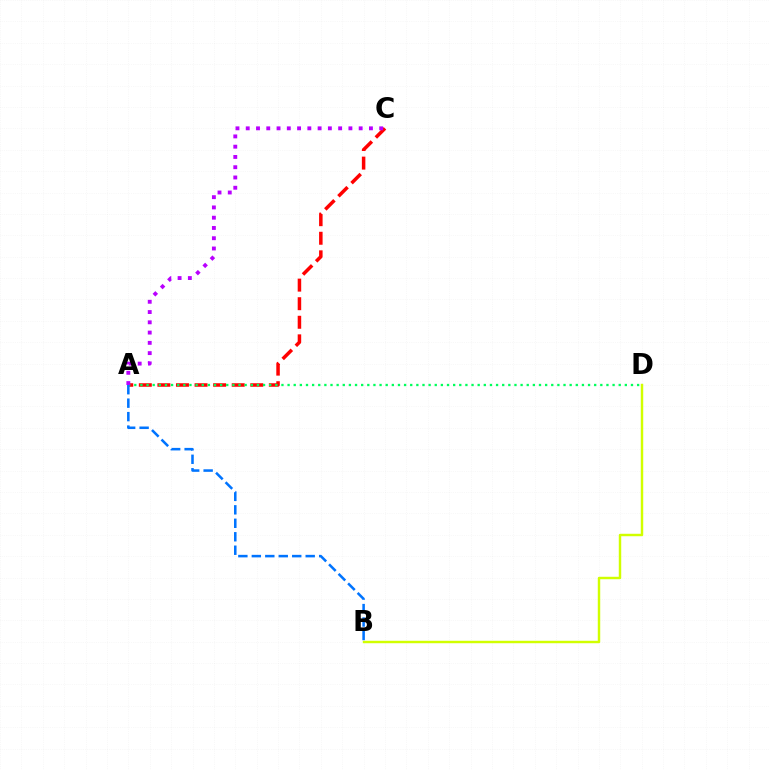{('A', 'C'): [{'color': '#ff0000', 'line_style': 'dashed', 'thickness': 2.52}, {'color': '#b900ff', 'line_style': 'dotted', 'thickness': 2.79}], ('A', 'D'): [{'color': '#00ff5c', 'line_style': 'dotted', 'thickness': 1.67}], ('B', 'D'): [{'color': '#d1ff00', 'line_style': 'solid', 'thickness': 1.76}], ('A', 'B'): [{'color': '#0074ff', 'line_style': 'dashed', 'thickness': 1.83}]}